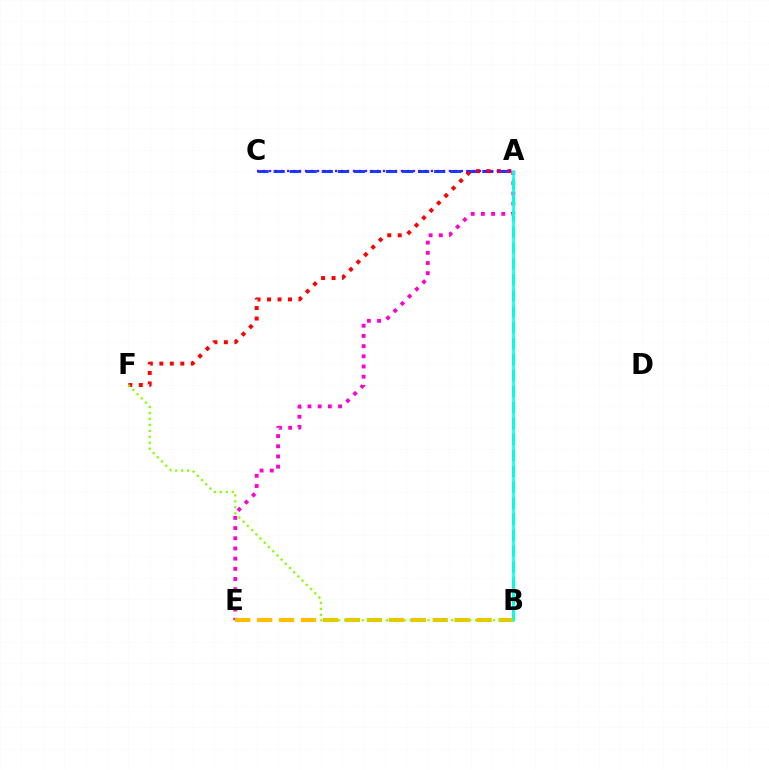{('A', 'E'): [{'color': '#ff00cf', 'line_style': 'dotted', 'thickness': 2.77}], ('A', 'B'): [{'color': '#00ff39', 'line_style': 'dashed', 'thickness': 2.17}, {'color': '#00fff6', 'line_style': 'solid', 'thickness': 1.83}], ('A', 'C'): [{'color': '#004bff', 'line_style': 'dashed', 'thickness': 2.18}, {'color': '#7200ff', 'line_style': 'dotted', 'thickness': 1.63}], ('B', 'E'): [{'color': '#ffbd00', 'line_style': 'dashed', 'thickness': 2.98}], ('A', 'F'): [{'color': '#ff0000', 'line_style': 'dotted', 'thickness': 2.85}], ('B', 'F'): [{'color': '#84ff00', 'line_style': 'dotted', 'thickness': 1.62}]}